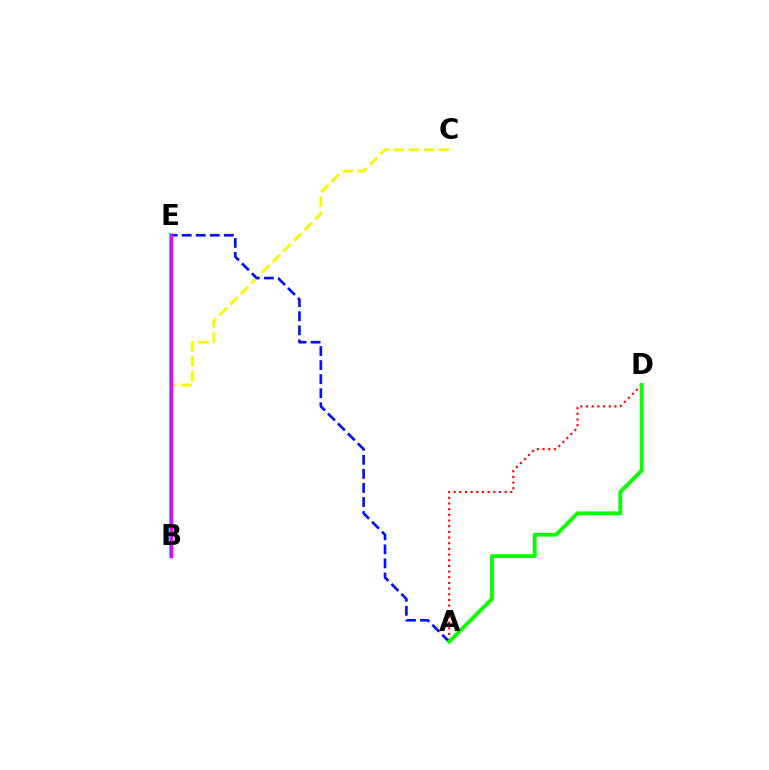{('A', 'D'): [{'color': '#ff0000', 'line_style': 'dotted', 'thickness': 1.54}, {'color': '#08ff00', 'line_style': 'solid', 'thickness': 2.76}], ('B', 'C'): [{'color': '#fcf500', 'line_style': 'dashed', 'thickness': 2.04}], ('A', 'E'): [{'color': '#0010ff', 'line_style': 'dashed', 'thickness': 1.91}], ('B', 'E'): [{'color': '#00fff6', 'line_style': 'solid', 'thickness': 2.88}, {'color': '#ee00ff', 'line_style': 'solid', 'thickness': 2.52}]}